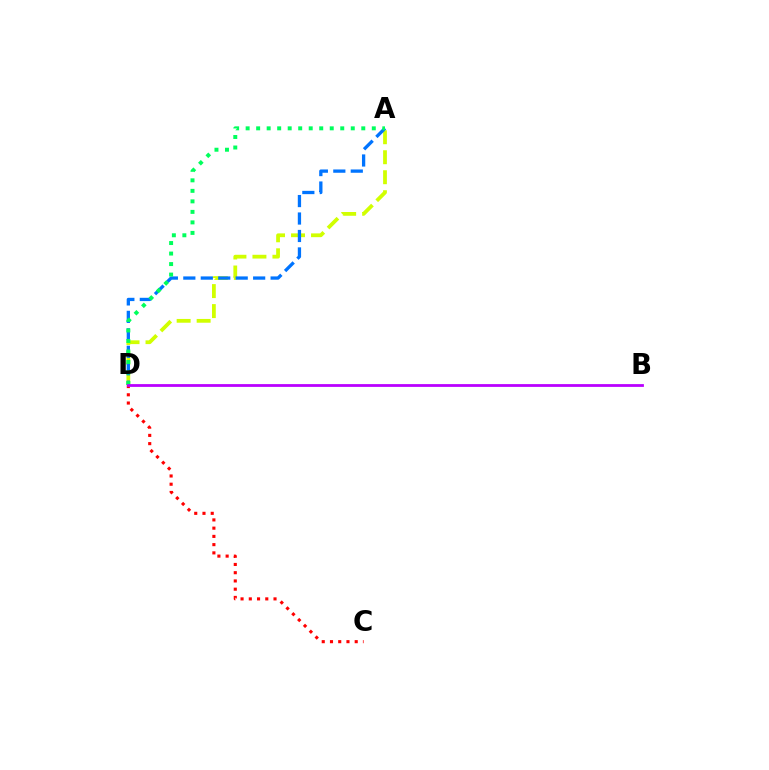{('A', 'D'): [{'color': '#d1ff00', 'line_style': 'dashed', 'thickness': 2.72}, {'color': '#0074ff', 'line_style': 'dashed', 'thickness': 2.37}, {'color': '#00ff5c', 'line_style': 'dotted', 'thickness': 2.86}], ('C', 'D'): [{'color': '#ff0000', 'line_style': 'dotted', 'thickness': 2.24}], ('B', 'D'): [{'color': '#b900ff', 'line_style': 'solid', 'thickness': 2.01}]}